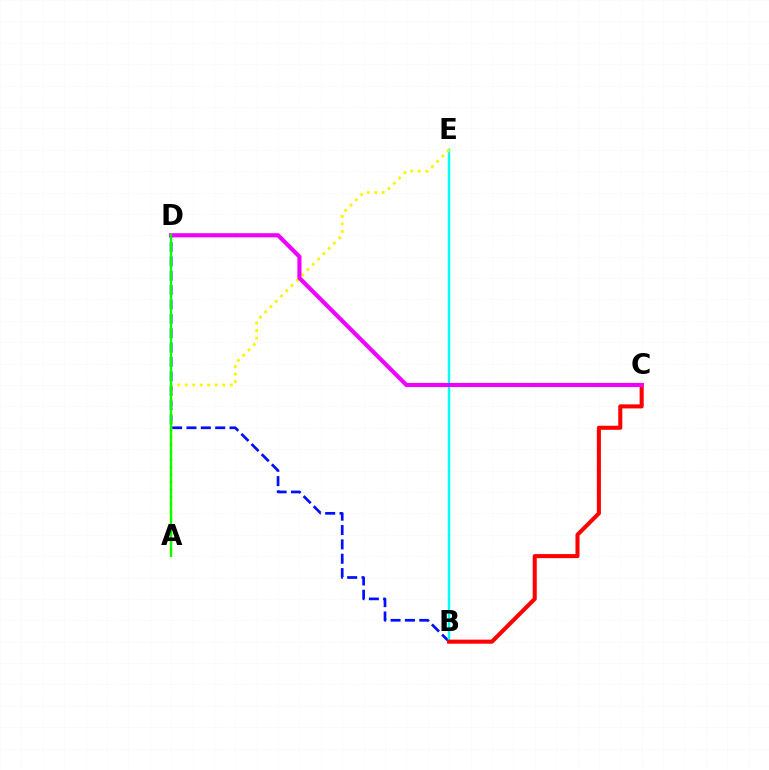{('B', 'D'): [{'color': '#0010ff', 'line_style': 'dashed', 'thickness': 1.95}], ('B', 'E'): [{'color': '#00fff6', 'line_style': 'solid', 'thickness': 1.77}], ('A', 'E'): [{'color': '#fcf500', 'line_style': 'dotted', 'thickness': 2.03}], ('B', 'C'): [{'color': '#ff0000', 'line_style': 'solid', 'thickness': 2.93}], ('C', 'D'): [{'color': '#ee00ff', 'line_style': 'solid', 'thickness': 2.98}], ('A', 'D'): [{'color': '#08ff00', 'line_style': 'solid', 'thickness': 1.69}]}